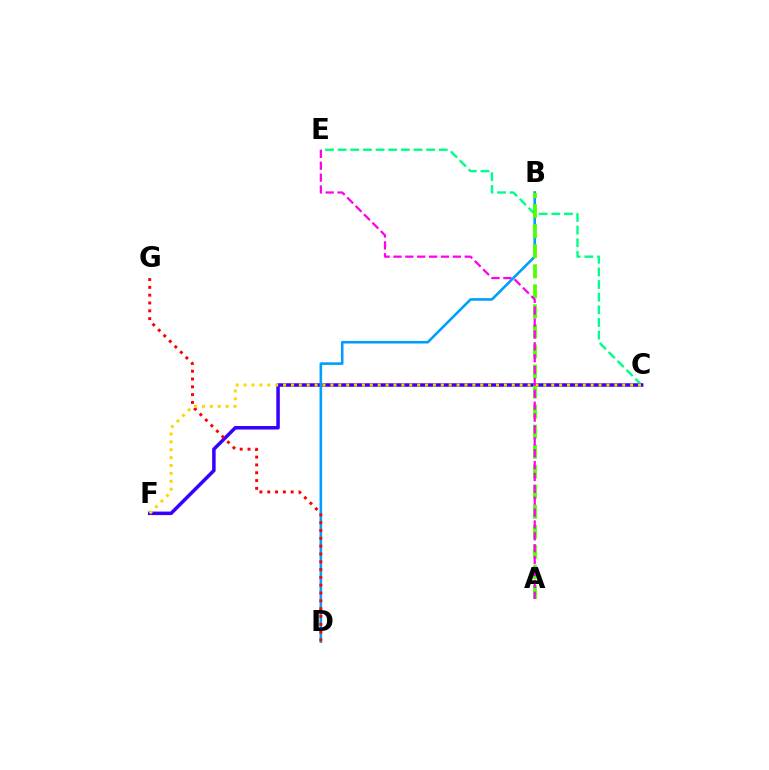{('C', 'E'): [{'color': '#00ff86', 'line_style': 'dashed', 'thickness': 1.72}], ('C', 'F'): [{'color': '#3700ff', 'line_style': 'solid', 'thickness': 2.52}, {'color': '#ffd500', 'line_style': 'dotted', 'thickness': 2.14}], ('B', 'D'): [{'color': '#009eff', 'line_style': 'solid', 'thickness': 1.86}], ('D', 'G'): [{'color': '#ff0000', 'line_style': 'dotted', 'thickness': 2.12}], ('A', 'B'): [{'color': '#4fff00', 'line_style': 'dashed', 'thickness': 2.72}], ('A', 'E'): [{'color': '#ff00ed', 'line_style': 'dashed', 'thickness': 1.61}]}